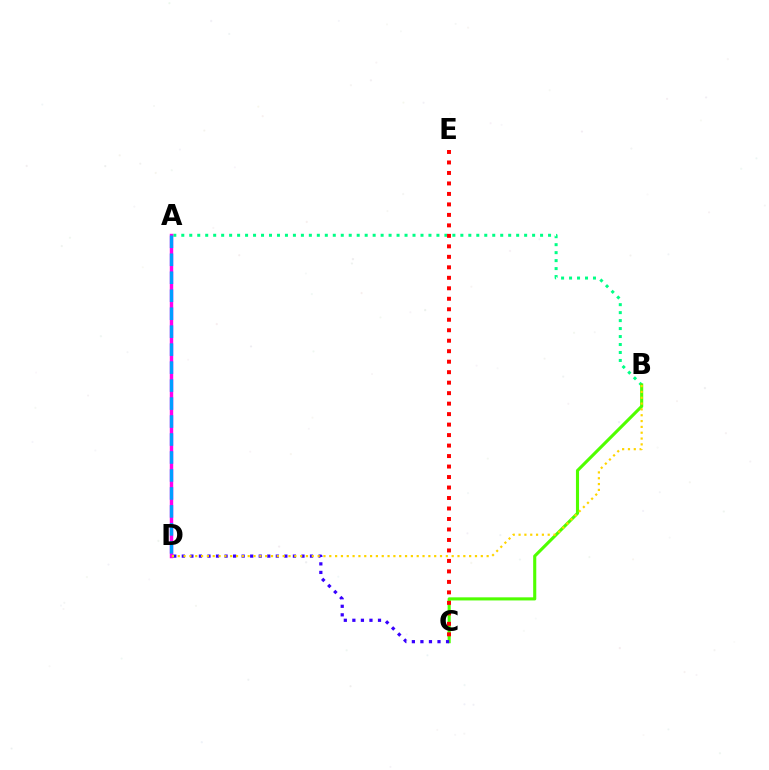{('A', 'B'): [{'color': '#00ff86', 'line_style': 'dotted', 'thickness': 2.17}], ('B', 'C'): [{'color': '#4fff00', 'line_style': 'solid', 'thickness': 2.24}], ('A', 'D'): [{'color': '#ff00ed', 'line_style': 'solid', 'thickness': 2.46}, {'color': '#009eff', 'line_style': 'dashed', 'thickness': 2.44}], ('C', 'D'): [{'color': '#3700ff', 'line_style': 'dotted', 'thickness': 2.32}], ('B', 'D'): [{'color': '#ffd500', 'line_style': 'dotted', 'thickness': 1.58}], ('C', 'E'): [{'color': '#ff0000', 'line_style': 'dotted', 'thickness': 2.85}]}